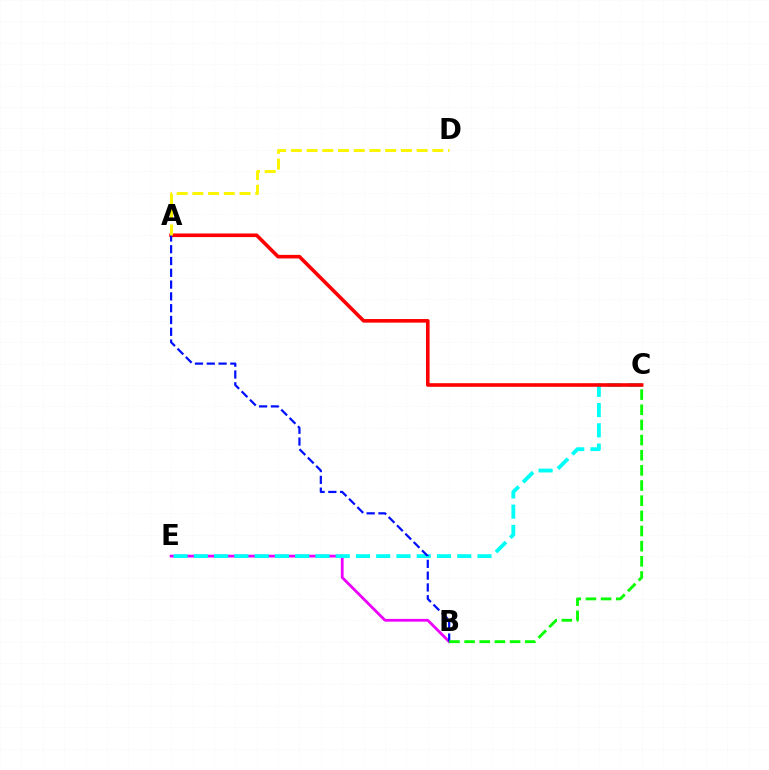{('B', 'E'): [{'color': '#ee00ff', 'line_style': 'solid', 'thickness': 2.0}], ('C', 'E'): [{'color': '#00fff6', 'line_style': 'dashed', 'thickness': 2.75}], ('A', 'C'): [{'color': '#ff0000', 'line_style': 'solid', 'thickness': 2.59}], ('A', 'B'): [{'color': '#0010ff', 'line_style': 'dashed', 'thickness': 1.6}], ('A', 'D'): [{'color': '#fcf500', 'line_style': 'dashed', 'thickness': 2.14}], ('B', 'C'): [{'color': '#08ff00', 'line_style': 'dashed', 'thickness': 2.06}]}